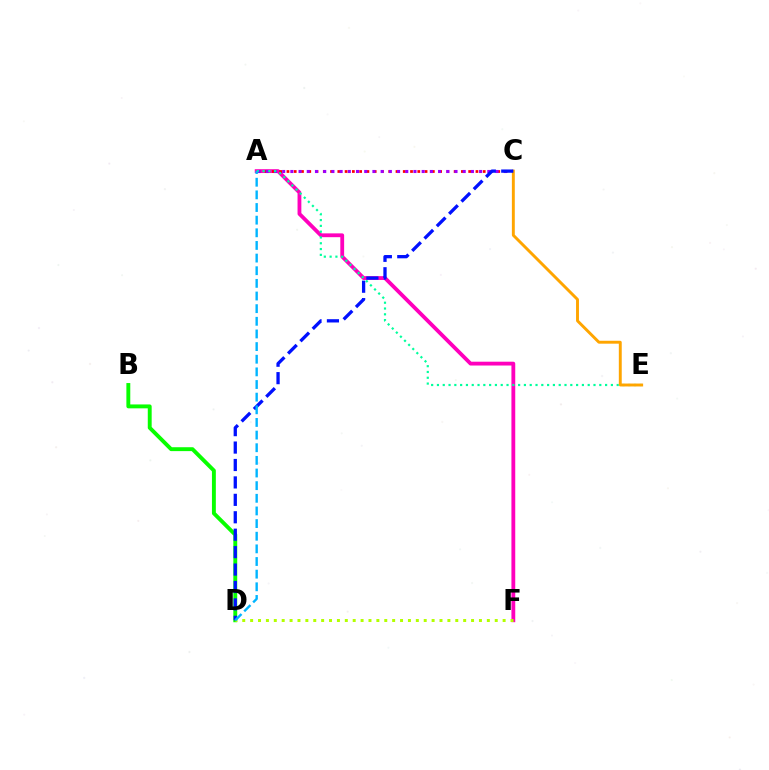{('B', 'D'): [{'color': '#08ff00', 'line_style': 'solid', 'thickness': 2.8}], ('A', 'F'): [{'color': '#ff00bd', 'line_style': 'solid', 'thickness': 2.75}], ('A', 'C'): [{'color': '#ff0000', 'line_style': 'dotted', 'thickness': 1.98}, {'color': '#9b00ff', 'line_style': 'dotted', 'thickness': 2.23}], ('D', 'F'): [{'color': '#b3ff00', 'line_style': 'dotted', 'thickness': 2.14}], ('A', 'E'): [{'color': '#00ff9d', 'line_style': 'dotted', 'thickness': 1.58}], ('C', 'E'): [{'color': '#ffa500', 'line_style': 'solid', 'thickness': 2.1}], ('C', 'D'): [{'color': '#0010ff', 'line_style': 'dashed', 'thickness': 2.37}], ('A', 'D'): [{'color': '#00b5ff', 'line_style': 'dashed', 'thickness': 1.72}]}